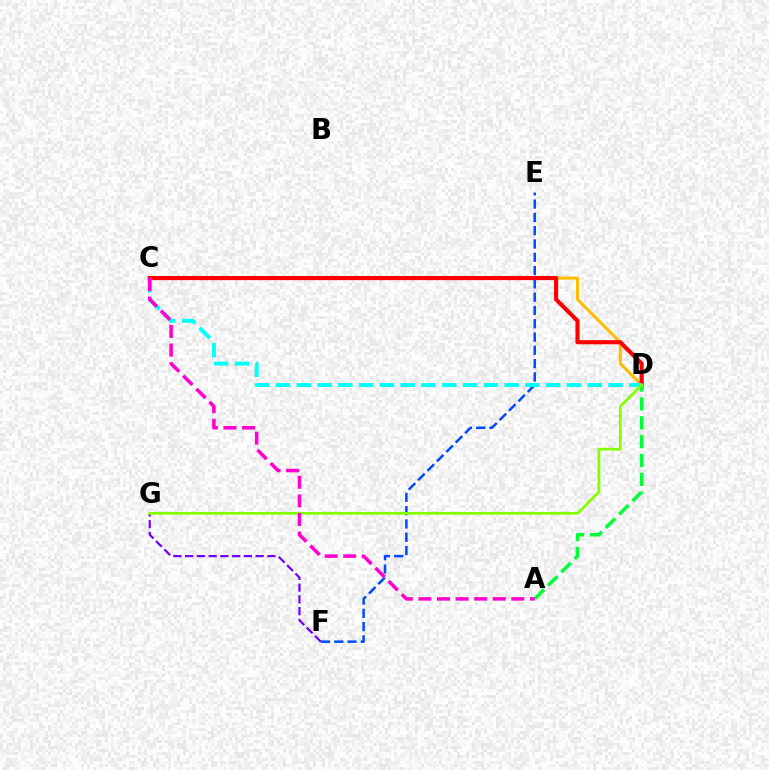{('C', 'D'): [{'color': '#ffbd00', 'line_style': 'solid', 'thickness': 2.18}, {'color': '#ff0000', 'line_style': 'solid', 'thickness': 2.96}, {'color': '#00fff6', 'line_style': 'dashed', 'thickness': 2.82}], ('E', 'F'): [{'color': '#004bff', 'line_style': 'dashed', 'thickness': 1.81}], ('F', 'G'): [{'color': '#7200ff', 'line_style': 'dashed', 'thickness': 1.6}], ('A', 'D'): [{'color': '#00ff39', 'line_style': 'dashed', 'thickness': 2.56}], ('D', 'G'): [{'color': '#84ff00', 'line_style': 'solid', 'thickness': 1.96}], ('A', 'C'): [{'color': '#ff00cf', 'line_style': 'dashed', 'thickness': 2.52}]}